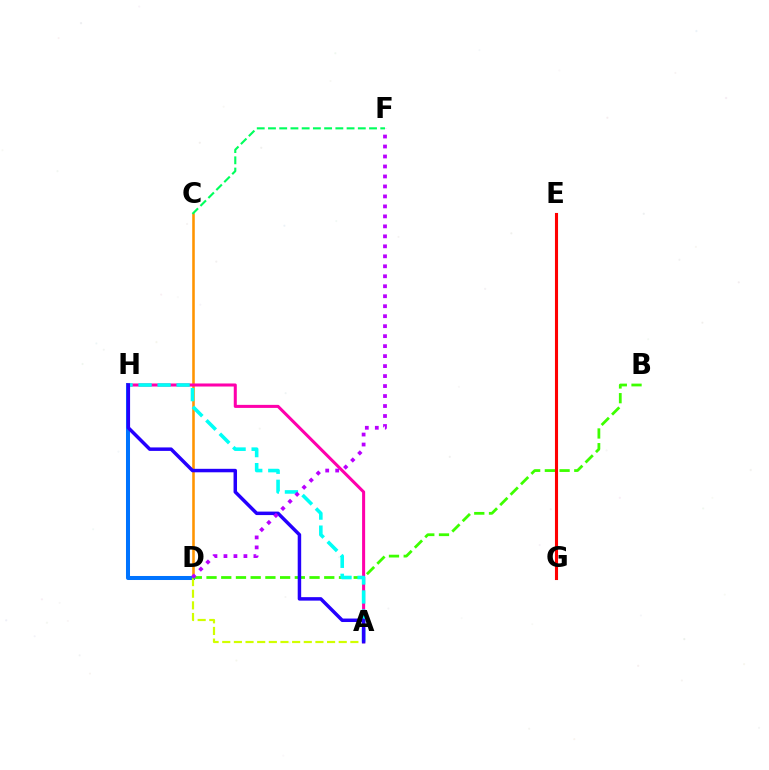{('C', 'D'): [{'color': '#ff9400', 'line_style': 'solid', 'thickness': 1.85}], ('D', 'H'): [{'color': '#0074ff', 'line_style': 'solid', 'thickness': 2.9}], ('A', 'D'): [{'color': '#d1ff00', 'line_style': 'dashed', 'thickness': 1.58}], ('B', 'D'): [{'color': '#3dff00', 'line_style': 'dashed', 'thickness': 2.0}], ('A', 'H'): [{'color': '#ff00ac', 'line_style': 'solid', 'thickness': 2.19}, {'color': '#00fff6', 'line_style': 'dashed', 'thickness': 2.58}, {'color': '#2500ff', 'line_style': 'solid', 'thickness': 2.51}], ('E', 'G'): [{'color': '#ff0000', 'line_style': 'solid', 'thickness': 2.23}], ('D', 'F'): [{'color': '#b900ff', 'line_style': 'dotted', 'thickness': 2.71}], ('C', 'F'): [{'color': '#00ff5c', 'line_style': 'dashed', 'thickness': 1.53}]}